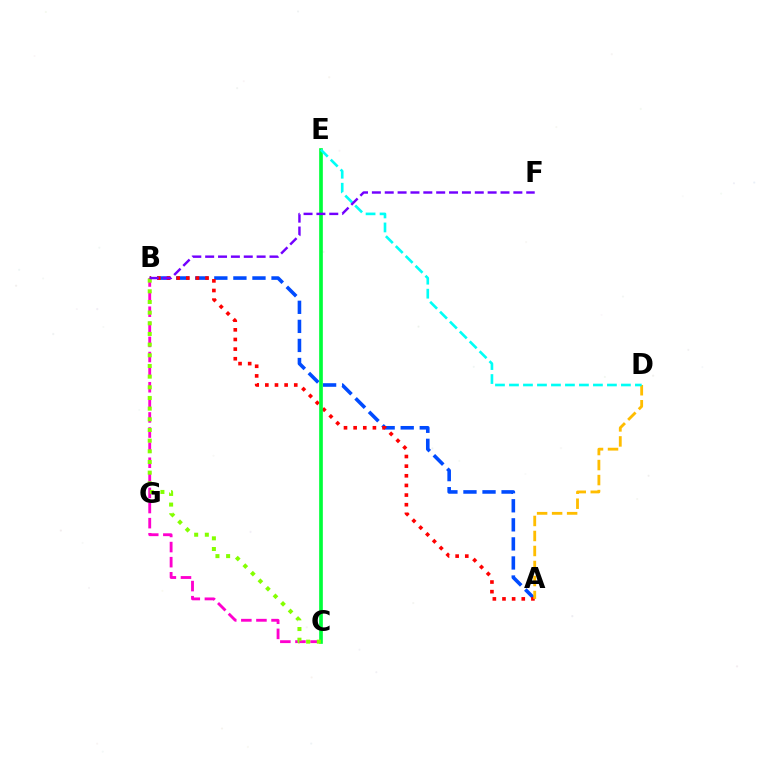{('A', 'B'): [{'color': '#004bff', 'line_style': 'dashed', 'thickness': 2.59}, {'color': '#ff0000', 'line_style': 'dotted', 'thickness': 2.62}], ('B', 'C'): [{'color': '#ff00cf', 'line_style': 'dashed', 'thickness': 2.05}, {'color': '#84ff00', 'line_style': 'dotted', 'thickness': 2.9}], ('C', 'E'): [{'color': '#00ff39', 'line_style': 'solid', 'thickness': 2.64}], ('A', 'D'): [{'color': '#ffbd00', 'line_style': 'dashed', 'thickness': 2.04}], ('D', 'E'): [{'color': '#00fff6', 'line_style': 'dashed', 'thickness': 1.9}], ('B', 'F'): [{'color': '#7200ff', 'line_style': 'dashed', 'thickness': 1.75}]}